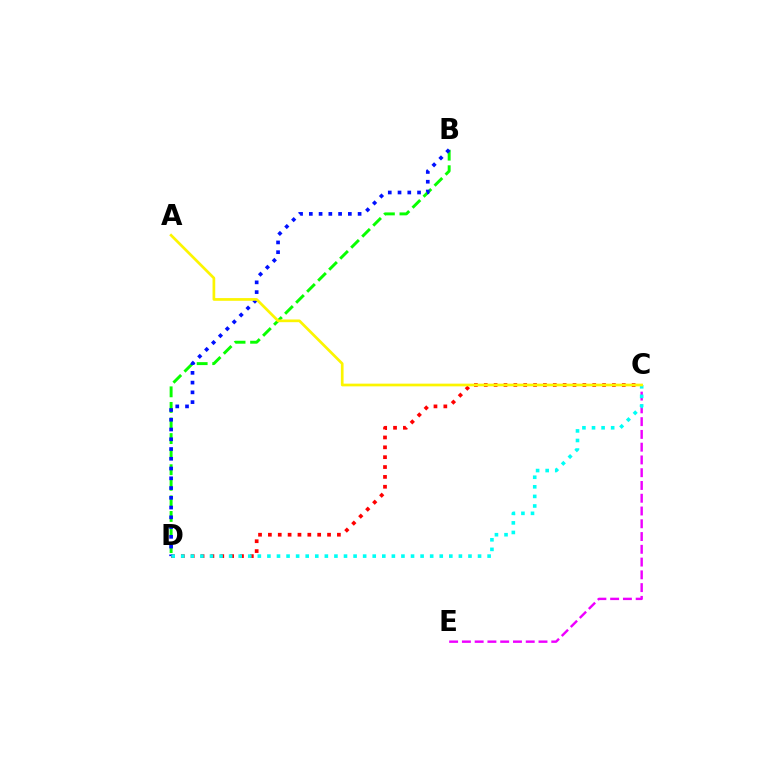{('C', 'D'): [{'color': '#ff0000', 'line_style': 'dotted', 'thickness': 2.68}, {'color': '#00fff6', 'line_style': 'dotted', 'thickness': 2.6}], ('B', 'D'): [{'color': '#08ff00', 'line_style': 'dashed', 'thickness': 2.12}, {'color': '#0010ff', 'line_style': 'dotted', 'thickness': 2.65}], ('C', 'E'): [{'color': '#ee00ff', 'line_style': 'dashed', 'thickness': 1.73}], ('A', 'C'): [{'color': '#fcf500', 'line_style': 'solid', 'thickness': 1.94}]}